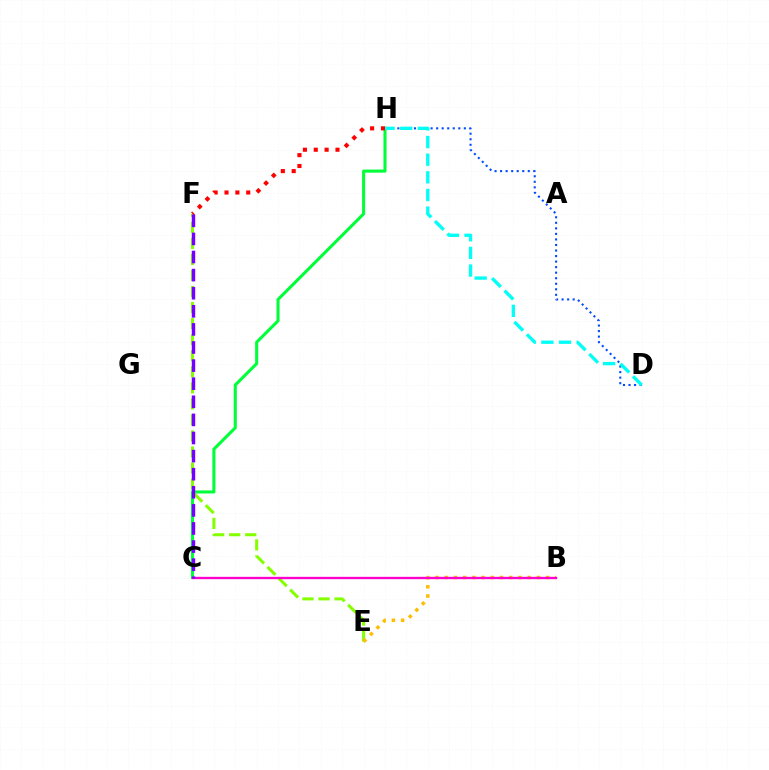{('C', 'H'): [{'color': '#00ff39', 'line_style': 'solid', 'thickness': 2.21}], ('E', 'F'): [{'color': '#84ff00', 'line_style': 'dashed', 'thickness': 2.18}], ('F', 'H'): [{'color': '#ff0000', 'line_style': 'dotted', 'thickness': 2.95}], ('B', 'E'): [{'color': '#ffbd00', 'line_style': 'dotted', 'thickness': 2.51}], ('B', 'C'): [{'color': '#ff00cf', 'line_style': 'solid', 'thickness': 1.69}], ('D', 'H'): [{'color': '#004bff', 'line_style': 'dotted', 'thickness': 1.51}, {'color': '#00fff6', 'line_style': 'dashed', 'thickness': 2.4}], ('C', 'F'): [{'color': '#7200ff', 'line_style': 'dashed', 'thickness': 2.46}]}